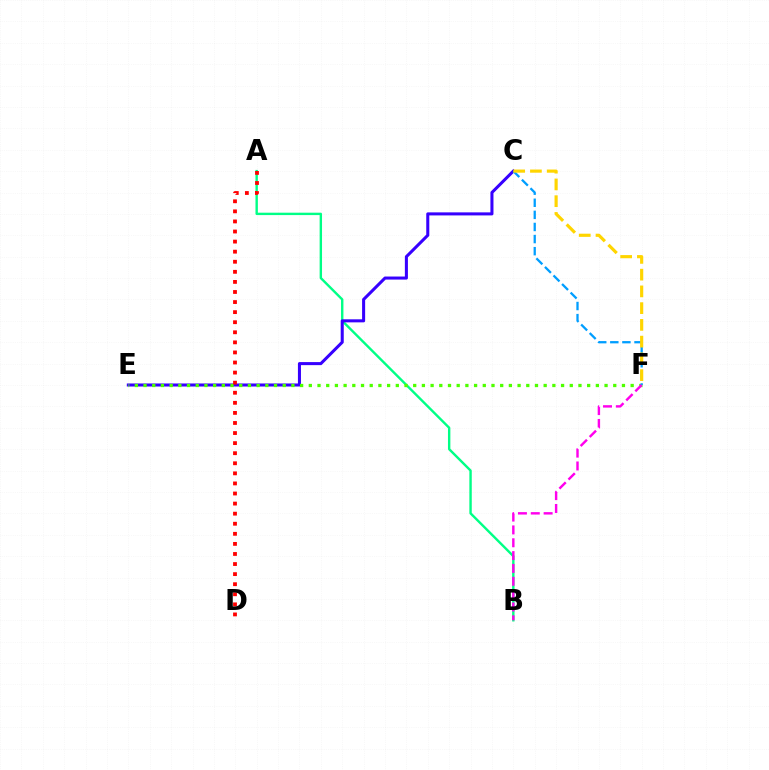{('A', 'B'): [{'color': '#00ff86', 'line_style': 'solid', 'thickness': 1.73}], ('C', 'E'): [{'color': '#3700ff', 'line_style': 'solid', 'thickness': 2.19}], ('E', 'F'): [{'color': '#4fff00', 'line_style': 'dotted', 'thickness': 2.36}], ('A', 'D'): [{'color': '#ff0000', 'line_style': 'dotted', 'thickness': 2.74}], ('C', 'F'): [{'color': '#009eff', 'line_style': 'dashed', 'thickness': 1.64}, {'color': '#ffd500', 'line_style': 'dashed', 'thickness': 2.28}], ('B', 'F'): [{'color': '#ff00ed', 'line_style': 'dashed', 'thickness': 1.74}]}